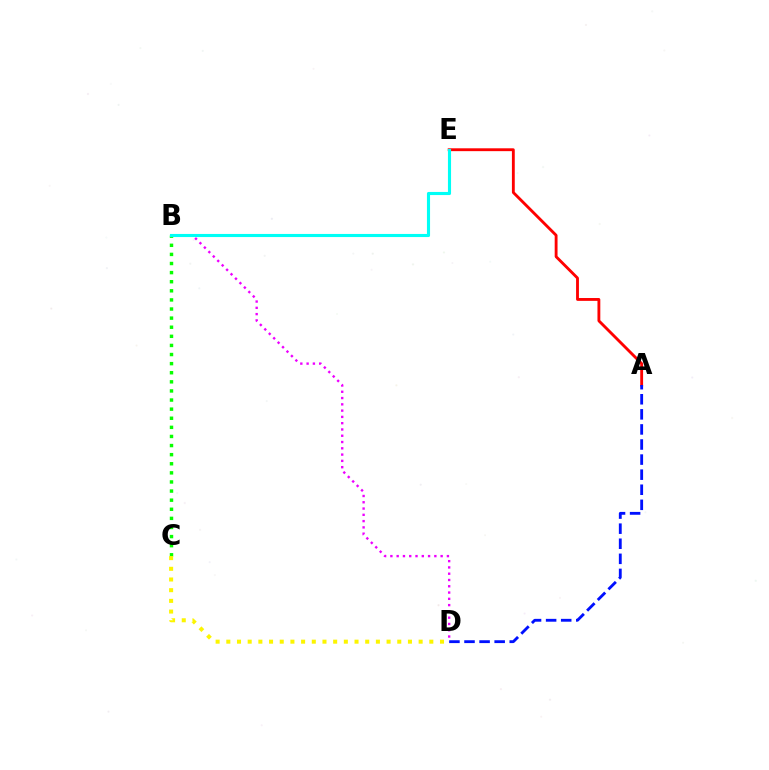{('A', 'E'): [{'color': '#ff0000', 'line_style': 'solid', 'thickness': 2.05}], ('B', 'D'): [{'color': '#ee00ff', 'line_style': 'dotted', 'thickness': 1.71}], ('B', 'C'): [{'color': '#08ff00', 'line_style': 'dotted', 'thickness': 2.47}], ('B', 'E'): [{'color': '#00fff6', 'line_style': 'solid', 'thickness': 2.24}], ('C', 'D'): [{'color': '#fcf500', 'line_style': 'dotted', 'thickness': 2.9}], ('A', 'D'): [{'color': '#0010ff', 'line_style': 'dashed', 'thickness': 2.05}]}